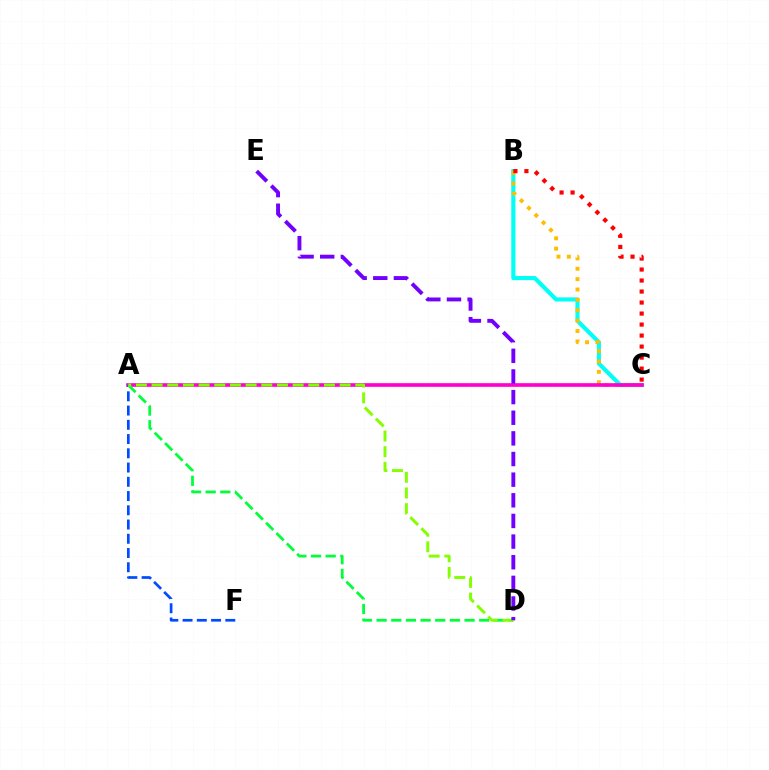{('B', 'C'): [{'color': '#00fff6', 'line_style': 'solid', 'thickness': 2.97}, {'color': '#ffbd00', 'line_style': 'dotted', 'thickness': 2.82}, {'color': '#ff0000', 'line_style': 'dotted', 'thickness': 2.99}], ('A', 'C'): [{'color': '#ff00cf', 'line_style': 'solid', 'thickness': 2.63}], ('A', 'F'): [{'color': '#004bff', 'line_style': 'dashed', 'thickness': 1.94}], ('A', 'D'): [{'color': '#00ff39', 'line_style': 'dashed', 'thickness': 1.99}, {'color': '#84ff00', 'line_style': 'dashed', 'thickness': 2.13}], ('D', 'E'): [{'color': '#7200ff', 'line_style': 'dashed', 'thickness': 2.8}]}